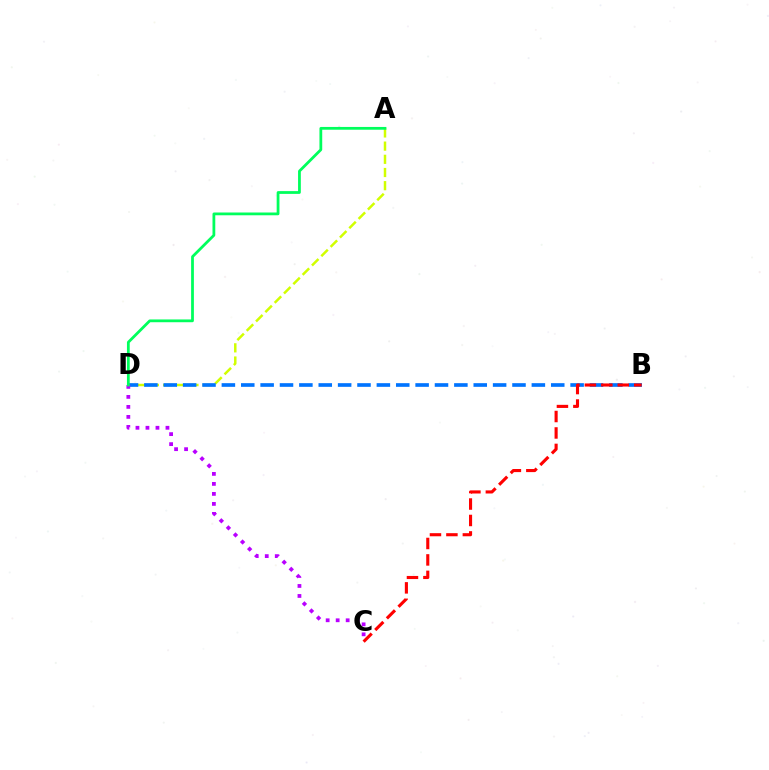{('A', 'D'): [{'color': '#d1ff00', 'line_style': 'dashed', 'thickness': 1.79}, {'color': '#00ff5c', 'line_style': 'solid', 'thickness': 2.0}], ('B', 'D'): [{'color': '#0074ff', 'line_style': 'dashed', 'thickness': 2.63}], ('B', 'C'): [{'color': '#ff0000', 'line_style': 'dashed', 'thickness': 2.23}], ('C', 'D'): [{'color': '#b900ff', 'line_style': 'dotted', 'thickness': 2.72}]}